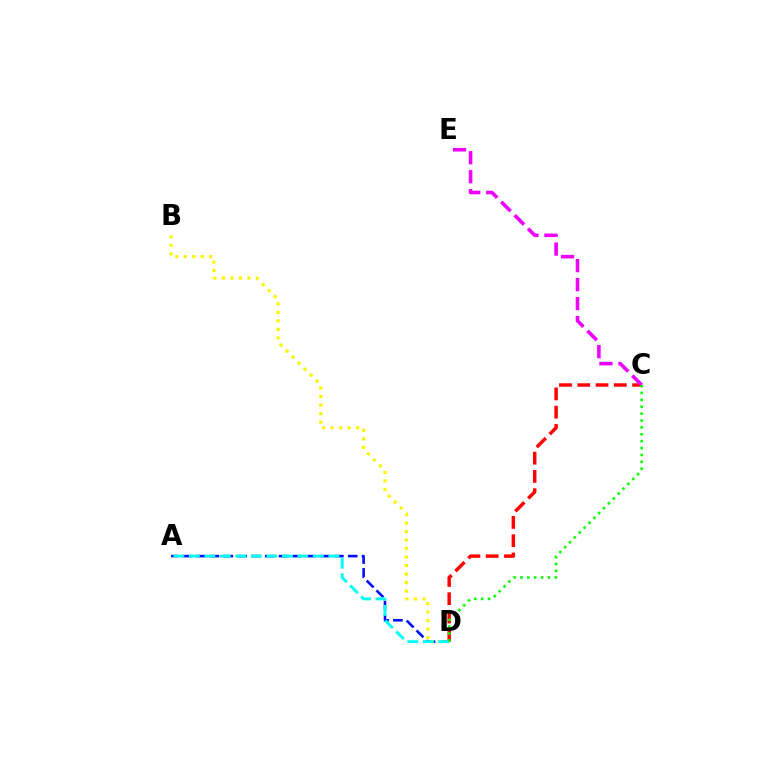{('A', 'D'): [{'color': '#0010ff', 'line_style': 'dashed', 'thickness': 1.88}, {'color': '#00fff6', 'line_style': 'dashed', 'thickness': 2.11}], ('C', 'D'): [{'color': '#ff0000', 'line_style': 'dashed', 'thickness': 2.48}, {'color': '#08ff00', 'line_style': 'dotted', 'thickness': 1.87}], ('B', 'D'): [{'color': '#fcf500', 'line_style': 'dotted', 'thickness': 2.31}], ('C', 'E'): [{'color': '#ee00ff', 'line_style': 'dashed', 'thickness': 2.58}]}